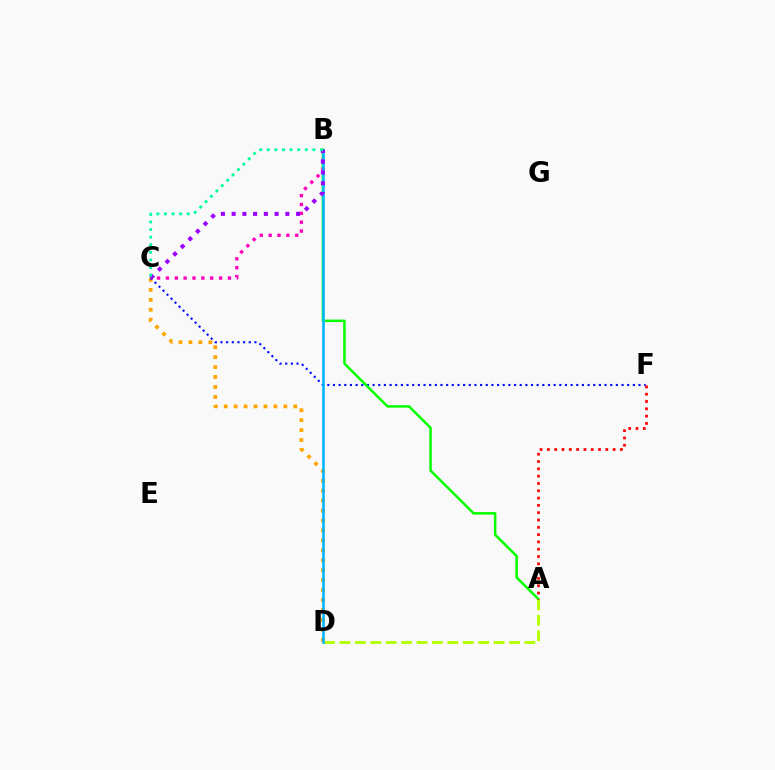{('C', 'D'): [{'color': '#ffa500', 'line_style': 'dotted', 'thickness': 2.7}], ('C', 'F'): [{'color': '#0010ff', 'line_style': 'dotted', 'thickness': 1.54}], ('A', 'B'): [{'color': '#08ff00', 'line_style': 'solid', 'thickness': 1.82}], ('B', 'C'): [{'color': '#ff00bd', 'line_style': 'dotted', 'thickness': 2.41}, {'color': '#9b00ff', 'line_style': 'dotted', 'thickness': 2.92}, {'color': '#00ff9d', 'line_style': 'dotted', 'thickness': 2.07}], ('A', 'D'): [{'color': '#b3ff00', 'line_style': 'dashed', 'thickness': 2.09}], ('A', 'F'): [{'color': '#ff0000', 'line_style': 'dotted', 'thickness': 1.99}], ('B', 'D'): [{'color': '#00b5ff', 'line_style': 'solid', 'thickness': 1.85}]}